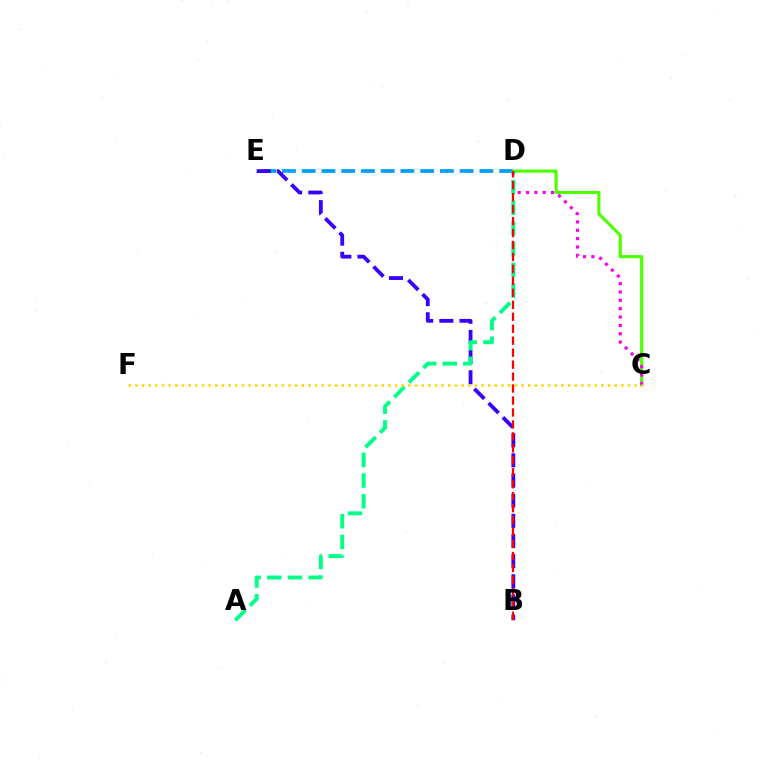{('D', 'E'): [{'color': '#009eff', 'line_style': 'dashed', 'thickness': 2.68}], ('C', 'D'): [{'color': '#4fff00', 'line_style': 'solid', 'thickness': 2.25}, {'color': '#ff00ed', 'line_style': 'dotted', 'thickness': 2.27}], ('B', 'E'): [{'color': '#3700ff', 'line_style': 'dashed', 'thickness': 2.74}], ('A', 'D'): [{'color': '#00ff86', 'line_style': 'dashed', 'thickness': 2.81}], ('B', 'D'): [{'color': '#ff0000', 'line_style': 'dashed', 'thickness': 1.62}], ('C', 'F'): [{'color': '#ffd500', 'line_style': 'dotted', 'thickness': 1.81}]}